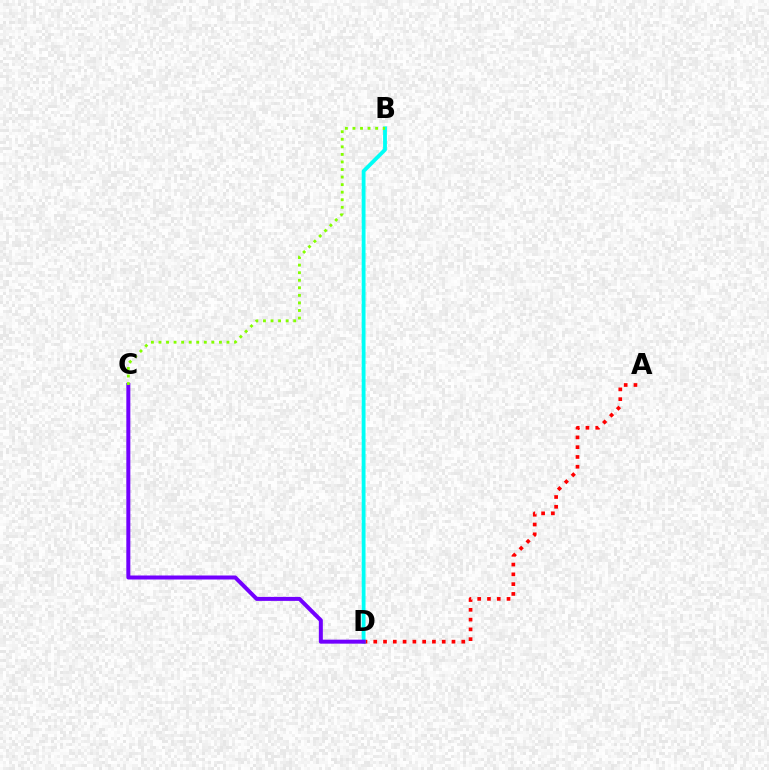{('A', 'D'): [{'color': '#ff0000', 'line_style': 'dotted', 'thickness': 2.66}], ('B', 'D'): [{'color': '#00fff6', 'line_style': 'solid', 'thickness': 2.75}], ('C', 'D'): [{'color': '#7200ff', 'line_style': 'solid', 'thickness': 2.88}], ('B', 'C'): [{'color': '#84ff00', 'line_style': 'dotted', 'thickness': 2.05}]}